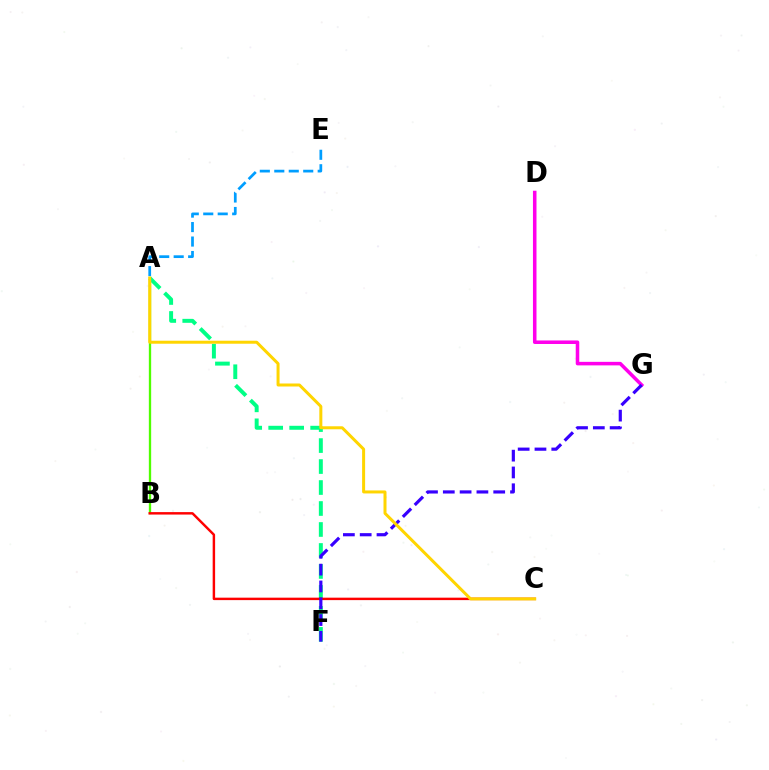{('D', 'G'): [{'color': '#ff00ed', 'line_style': 'solid', 'thickness': 2.55}], ('A', 'B'): [{'color': '#4fff00', 'line_style': 'solid', 'thickness': 1.68}], ('A', 'F'): [{'color': '#00ff86', 'line_style': 'dashed', 'thickness': 2.85}], ('A', 'E'): [{'color': '#009eff', 'line_style': 'dashed', 'thickness': 1.97}], ('B', 'C'): [{'color': '#ff0000', 'line_style': 'solid', 'thickness': 1.77}], ('F', 'G'): [{'color': '#3700ff', 'line_style': 'dashed', 'thickness': 2.28}], ('A', 'C'): [{'color': '#ffd500', 'line_style': 'solid', 'thickness': 2.16}]}